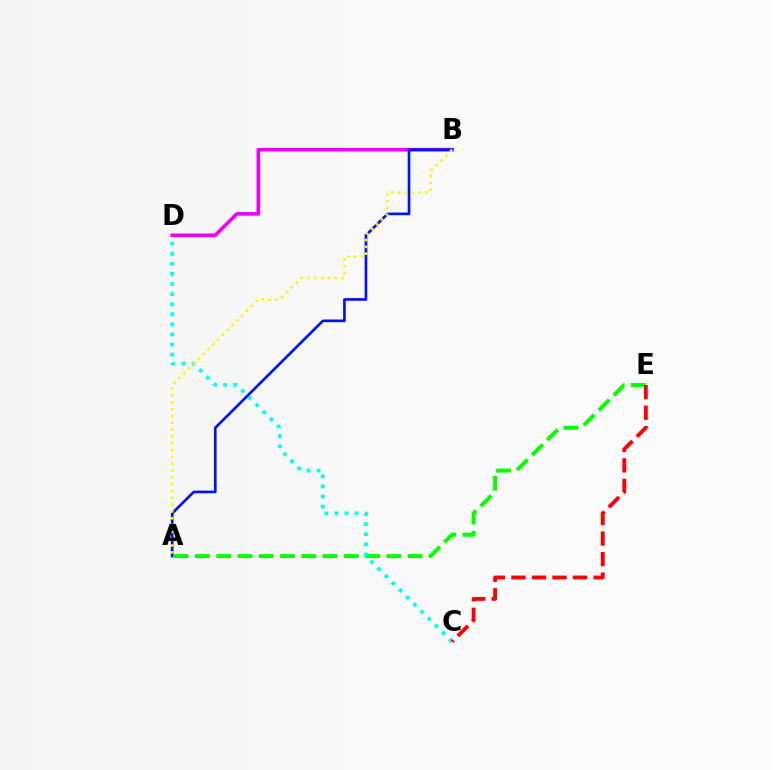{('B', 'D'): [{'color': '#ee00ff', 'line_style': 'solid', 'thickness': 2.61}], ('A', 'B'): [{'color': '#0010ff', 'line_style': 'solid', 'thickness': 1.93}, {'color': '#fcf500', 'line_style': 'dotted', 'thickness': 1.85}], ('A', 'E'): [{'color': '#08ff00', 'line_style': 'dashed', 'thickness': 2.89}], ('C', 'D'): [{'color': '#00fff6', 'line_style': 'dotted', 'thickness': 2.74}], ('C', 'E'): [{'color': '#ff0000', 'line_style': 'dashed', 'thickness': 2.79}]}